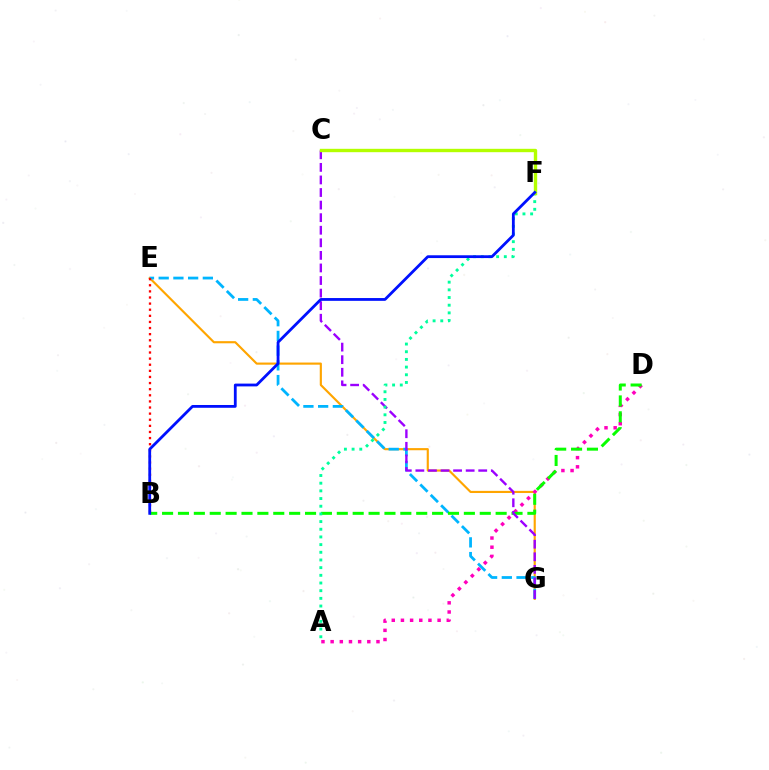{('E', 'G'): [{'color': '#ffa500', 'line_style': 'solid', 'thickness': 1.54}, {'color': '#00b5ff', 'line_style': 'dashed', 'thickness': 2.0}], ('A', 'D'): [{'color': '#ff00bd', 'line_style': 'dotted', 'thickness': 2.49}], ('B', 'E'): [{'color': '#ff0000', 'line_style': 'dotted', 'thickness': 1.66}], ('B', 'D'): [{'color': '#08ff00', 'line_style': 'dashed', 'thickness': 2.16}], ('C', 'G'): [{'color': '#9b00ff', 'line_style': 'dashed', 'thickness': 1.71}], ('A', 'F'): [{'color': '#00ff9d', 'line_style': 'dotted', 'thickness': 2.09}], ('C', 'F'): [{'color': '#b3ff00', 'line_style': 'solid', 'thickness': 2.43}], ('B', 'F'): [{'color': '#0010ff', 'line_style': 'solid', 'thickness': 2.01}]}